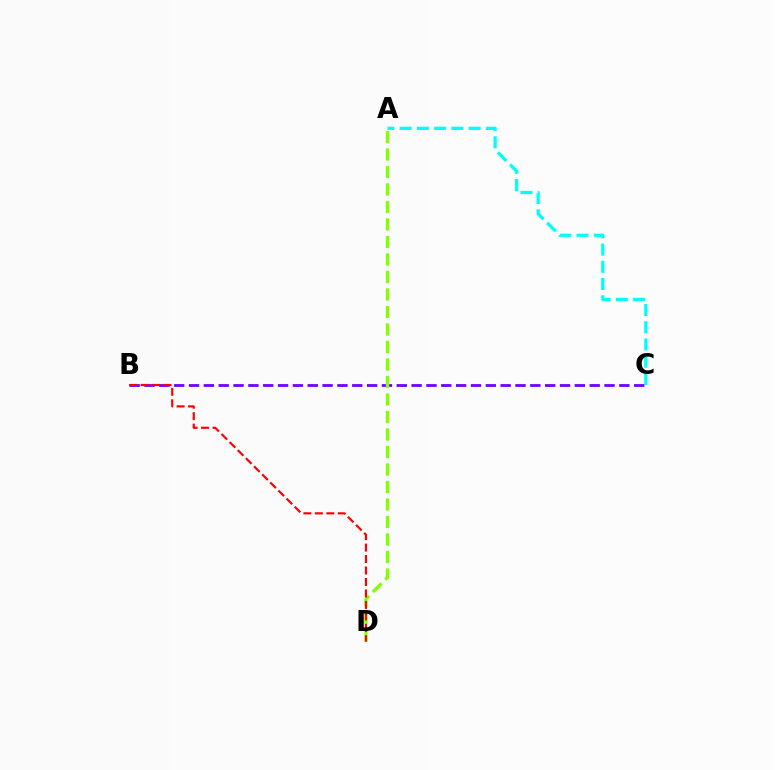{('A', 'C'): [{'color': '#00fff6', 'line_style': 'dashed', 'thickness': 2.34}], ('B', 'C'): [{'color': '#7200ff', 'line_style': 'dashed', 'thickness': 2.02}], ('A', 'D'): [{'color': '#84ff00', 'line_style': 'dashed', 'thickness': 2.38}], ('B', 'D'): [{'color': '#ff0000', 'line_style': 'dashed', 'thickness': 1.56}]}